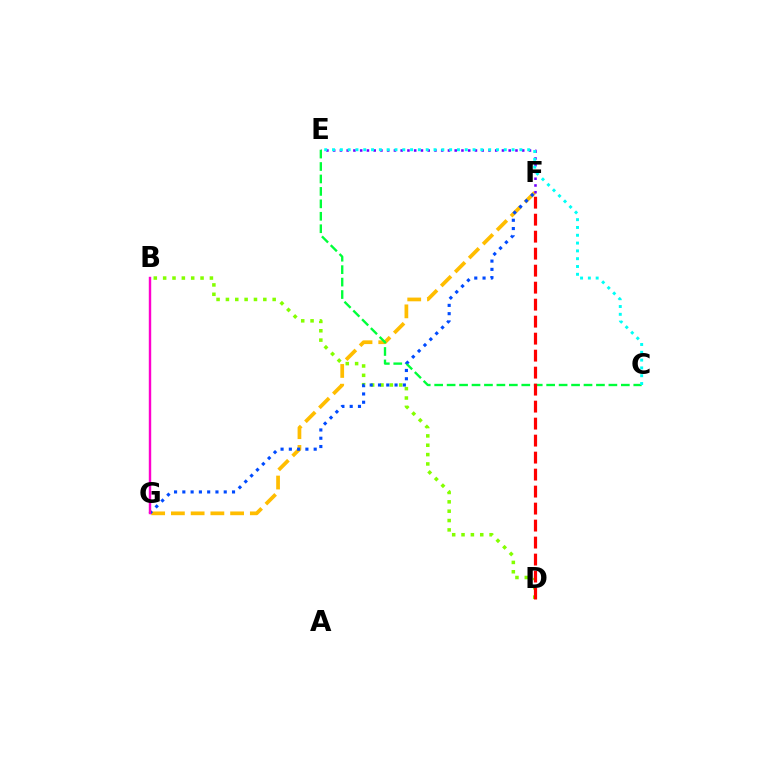{('F', 'G'): [{'color': '#ffbd00', 'line_style': 'dashed', 'thickness': 2.68}, {'color': '#004bff', 'line_style': 'dotted', 'thickness': 2.25}], ('E', 'F'): [{'color': '#7200ff', 'line_style': 'dotted', 'thickness': 1.83}], ('B', 'D'): [{'color': '#84ff00', 'line_style': 'dotted', 'thickness': 2.54}], ('C', 'E'): [{'color': '#00ff39', 'line_style': 'dashed', 'thickness': 1.69}, {'color': '#00fff6', 'line_style': 'dotted', 'thickness': 2.12}], ('D', 'F'): [{'color': '#ff0000', 'line_style': 'dashed', 'thickness': 2.31}], ('B', 'G'): [{'color': '#ff00cf', 'line_style': 'solid', 'thickness': 1.74}]}